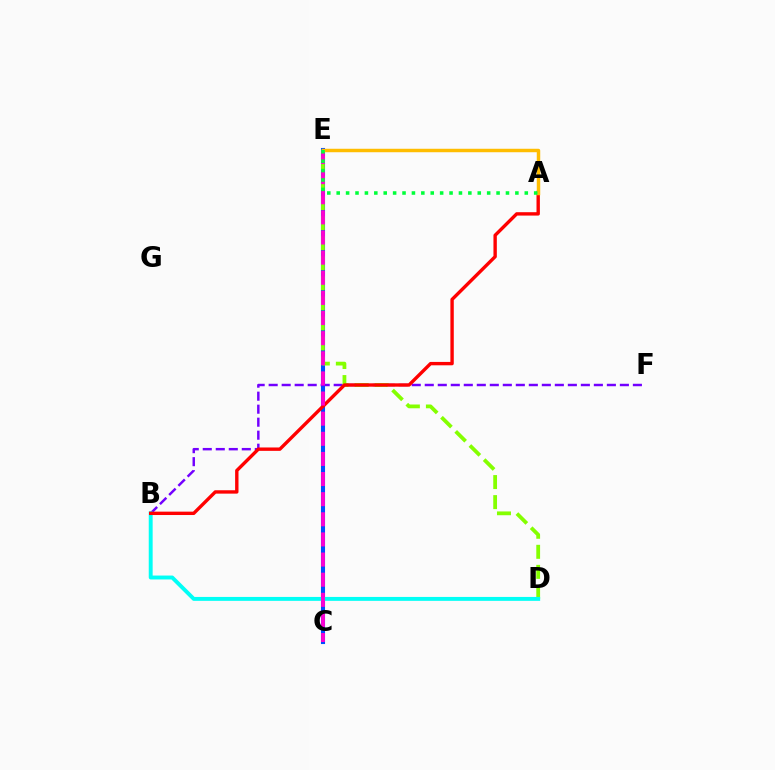{('C', 'E'): [{'color': '#004bff', 'line_style': 'solid', 'thickness': 2.94}, {'color': '#ff00cf', 'line_style': 'dashed', 'thickness': 2.73}], ('B', 'F'): [{'color': '#7200ff', 'line_style': 'dashed', 'thickness': 1.77}], ('D', 'E'): [{'color': '#84ff00', 'line_style': 'dashed', 'thickness': 2.72}], ('B', 'D'): [{'color': '#00fff6', 'line_style': 'solid', 'thickness': 2.82}], ('A', 'B'): [{'color': '#ff0000', 'line_style': 'solid', 'thickness': 2.43}], ('A', 'E'): [{'color': '#ffbd00', 'line_style': 'solid', 'thickness': 2.49}, {'color': '#00ff39', 'line_style': 'dotted', 'thickness': 2.56}]}